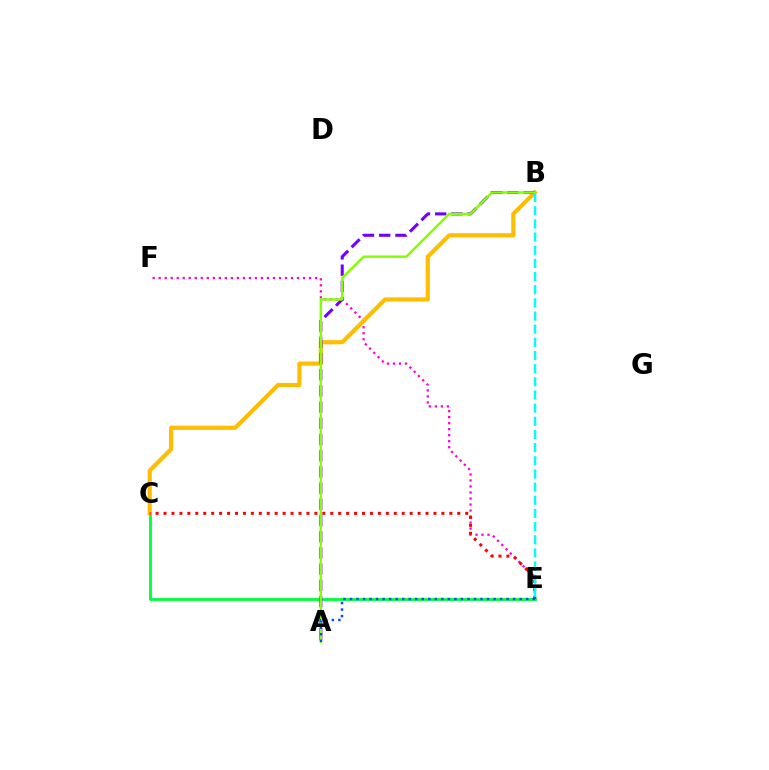{('C', 'E'): [{'color': '#00ff39', 'line_style': 'solid', 'thickness': 2.02}, {'color': '#ff0000', 'line_style': 'dotted', 'thickness': 2.16}], ('E', 'F'): [{'color': '#ff00cf', 'line_style': 'dotted', 'thickness': 1.63}], ('B', 'C'): [{'color': '#ffbd00', 'line_style': 'solid', 'thickness': 3.0}], ('A', 'B'): [{'color': '#7200ff', 'line_style': 'dashed', 'thickness': 2.2}, {'color': '#84ff00', 'line_style': 'solid', 'thickness': 1.75}], ('B', 'E'): [{'color': '#00fff6', 'line_style': 'dashed', 'thickness': 1.79}], ('A', 'E'): [{'color': '#004bff', 'line_style': 'dotted', 'thickness': 1.77}]}